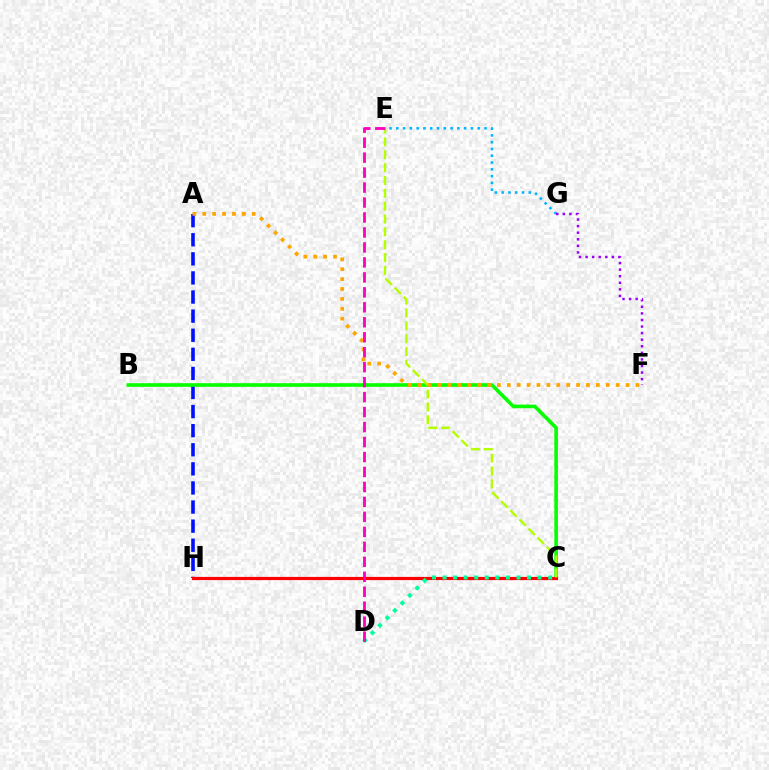{('E', 'G'): [{'color': '#00b5ff', 'line_style': 'dotted', 'thickness': 1.84}], ('A', 'H'): [{'color': '#0010ff', 'line_style': 'dashed', 'thickness': 2.59}], ('B', 'C'): [{'color': '#08ff00', 'line_style': 'solid', 'thickness': 2.61}], ('F', 'G'): [{'color': '#9b00ff', 'line_style': 'dotted', 'thickness': 1.79}], ('C', 'H'): [{'color': '#ff0000', 'line_style': 'solid', 'thickness': 2.3}], ('C', 'E'): [{'color': '#b3ff00', 'line_style': 'dashed', 'thickness': 1.75}], ('A', 'F'): [{'color': '#ffa500', 'line_style': 'dotted', 'thickness': 2.69}], ('C', 'D'): [{'color': '#00ff9d', 'line_style': 'dotted', 'thickness': 2.87}], ('D', 'E'): [{'color': '#ff00bd', 'line_style': 'dashed', 'thickness': 2.03}]}